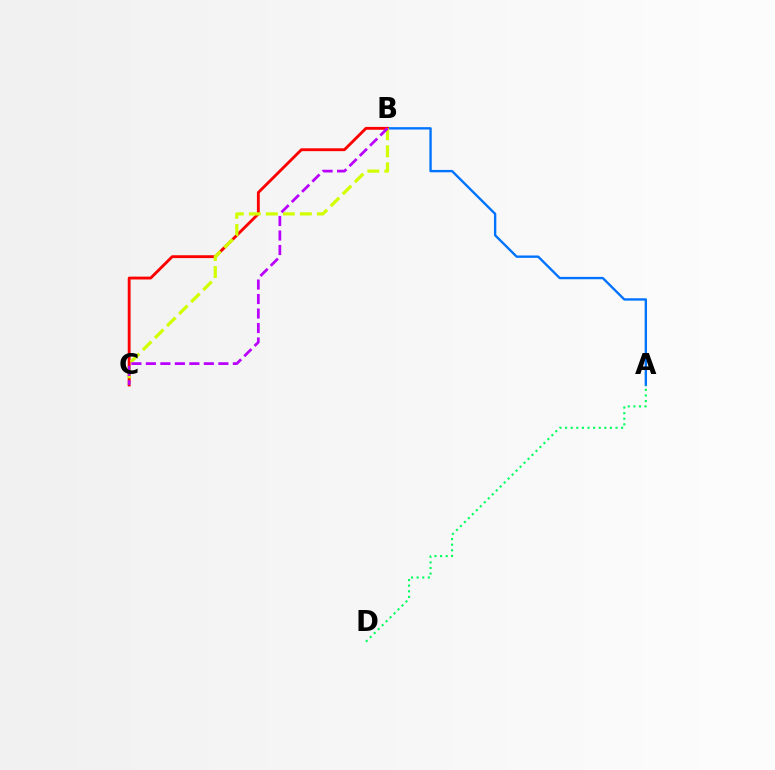{('A', 'B'): [{'color': '#0074ff', 'line_style': 'solid', 'thickness': 1.71}], ('B', 'C'): [{'color': '#ff0000', 'line_style': 'solid', 'thickness': 2.06}, {'color': '#d1ff00', 'line_style': 'dashed', 'thickness': 2.31}, {'color': '#b900ff', 'line_style': 'dashed', 'thickness': 1.97}], ('A', 'D'): [{'color': '#00ff5c', 'line_style': 'dotted', 'thickness': 1.52}]}